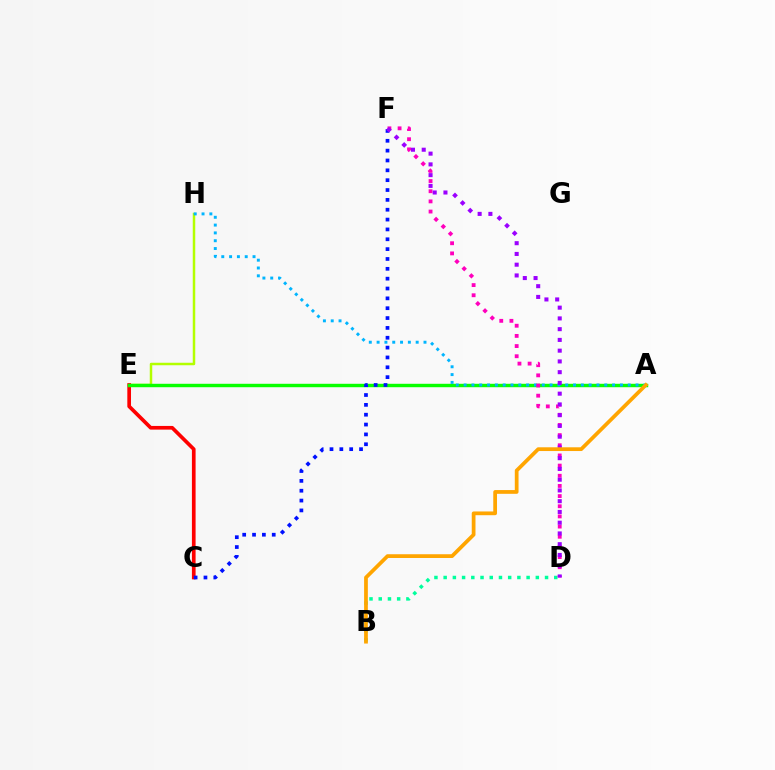{('B', 'D'): [{'color': '#00ff9d', 'line_style': 'dotted', 'thickness': 2.5}], ('E', 'H'): [{'color': '#b3ff00', 'line_style': 'solid', 'thickness': 1.78}], ('C', 'E'): [{'color': '#ff0000', 'line_style': 'solid', 'thickness': 2.65}], ('A', 'E'): [{'color': '#08ff00', 'line_style': 'solid', 'thickness': 2.47}], ('A', 'H'): [{'color': '#00b5ff', 'line_style': 'dotted', 'thickness': 2.12}], ('D', 'F'): [{'color': '#ff00bd', 'line_style': 'dotted', 'thickness': 2.76}, {'color': '#9b00ff', 'line_style': 'dotted', 'thickness': 2.92}], ('C', 'F'): [{'color': '#0010ff', 'line_style': 'dotted', 'thickness': 2.68}], ('A', 'B'): [{'color': '#ffa500', 'line_style': 'solid', 'thickness': 2.7}]}